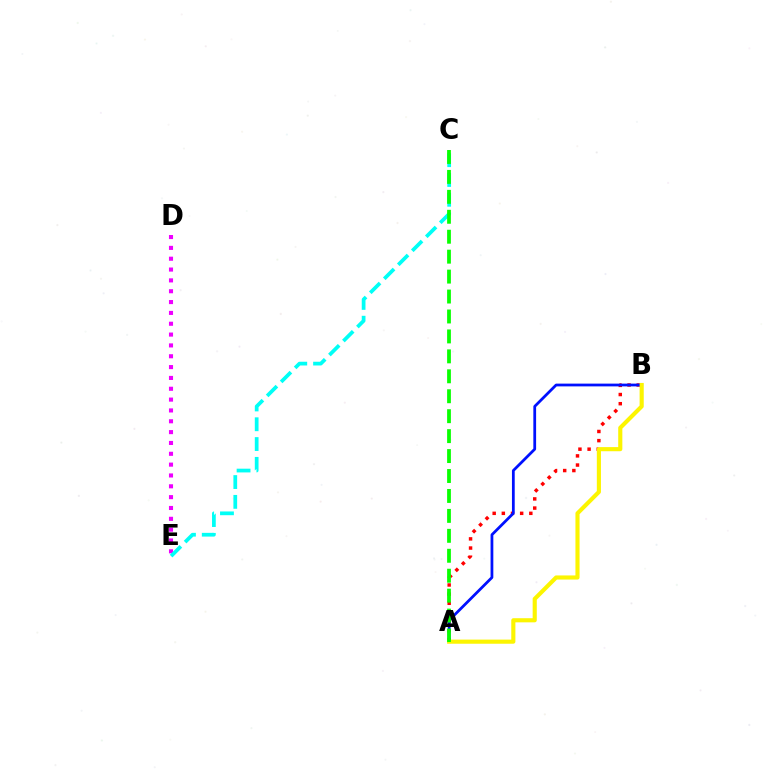{('D', 'E'): [{'color': '#ee00ff', 'line_style': 'dotted', 'thickness': 2.94}], ('A', 'B'): [{'color': '#ff0000', 'line_style': 'dotted', 'thickness': 2.49}, {'color': '#0010ff', 'line_style': 'solid', 'thickness': 1.99}, {'color': '#fcf500', 'line_style': 'solid', 'thickness': 2.97}], ('C', 'E'): [{'color': '#00fff6', 'line_style': 'dashed', 'thickness': 2.69}], ('A', 'C'): [{'color': '#08ff00', 'line_style': 'dashed', 'thickness': 2.71}]}